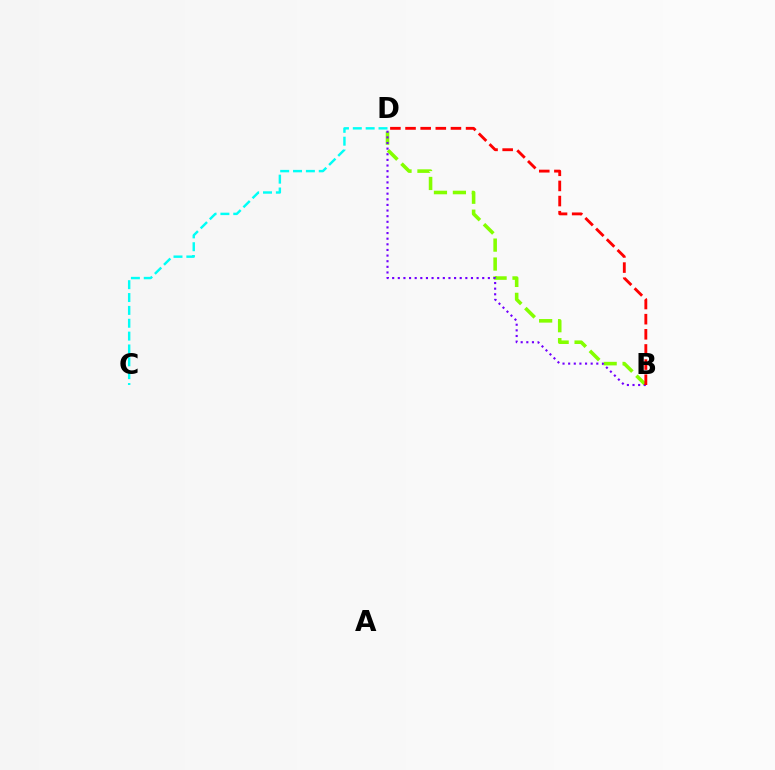{('C', 'D'): [{'color': '#00fff6', 'line_style': 'dashed', 'thickness': 1.75}], ('B', 'D'): [{'color': '#84ff00', 'line_style': 'dashed', 'thickness': 2.57}, {'color': '#7200ff', 'line_style': 'dotted', 'thickness': 1.53}, {'color': '#ff0000', 'line_style': 'dashed', 'thickness': 2.06}]}